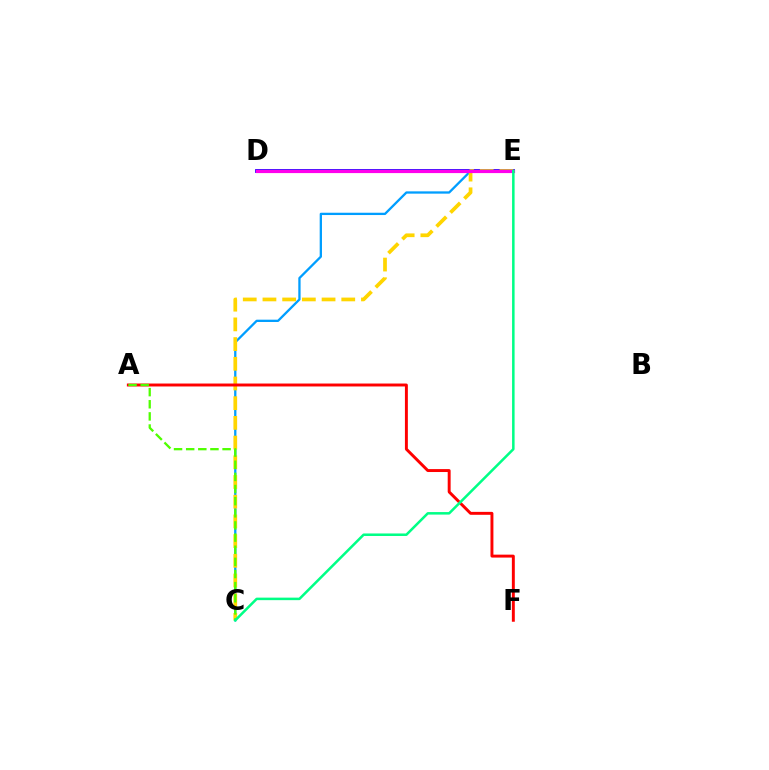{('D', 'E'): [{'color': '#3700ff', 'line_style': 'solid', 'thickness': 2.74}, {'color': '#ff00ed', 'line_style': 'solid', 'thickness': 2.29}], ('C', 'E'): [{'color': '#009eff', 'line_style': 'solid', 'thickness': 1.65}, {'color': '#ffd500', 'line_style': 'dashed', 'thickness': 2.68}, {'color': '#00ff86', 'line_style': 'solid', 'thickness': 1.82}], ('A', 'F'): [{'color': '#ff0000', 'line_style': 'solid', 'thickness': 2.11}], ('A', 'C'): [{'color': '#4fff00', 'line_style': 'dashed', 'thickness': 1.65}]}